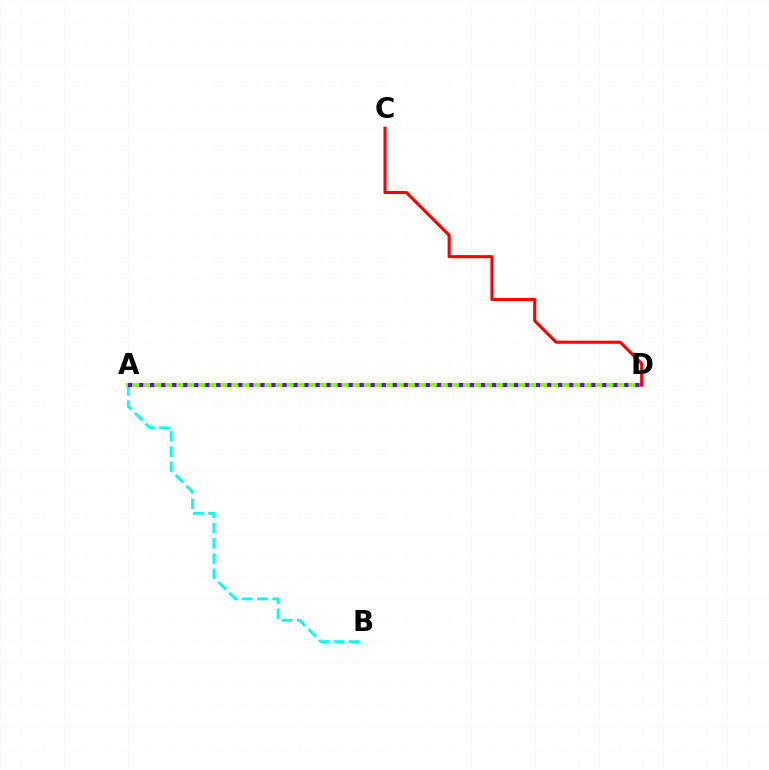{('A', 'D'): [{'color': '#84ff00', 'line_style': 'solid', 'thickness': 2.87}, {'color': '#7200ff', 'line_style': 'dotted', 'thickness': 3.0}], ('C', 'D'): [{'color': '#ff0000', 'line_style': 'solid', 'thickness': 2.23}], ('A', 'B'): [{'color': '#00fff6', 'line_style': 'dashed', 'thickness': 2.07}]}